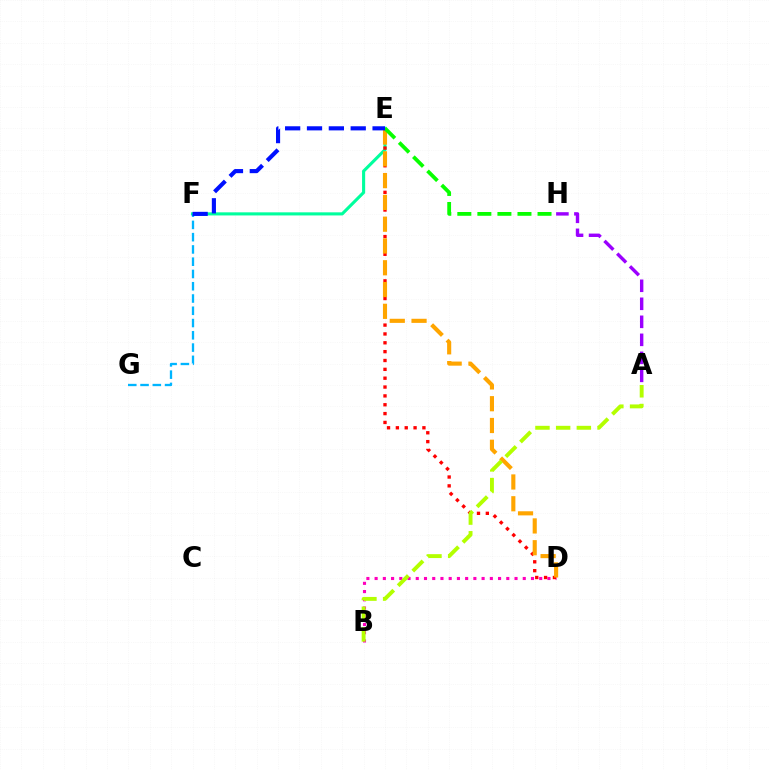{('A', 'H'): [{'color': '#9b00ff', 'line_style': 'dashed', 'thickness': 2.45}], ('B', 'D'): [{'color': '#ff00bd', 'line_style': 'dotted', 'thickness': 2.24}], ('E', 'F'): [{'color': '#00ff9d', 'line_style': 'solid', 'thickness': 2.23}, {'color': '#0010ff', 'line_style': 'dashed', 'thickness': 2.97}], ('D', 'E'): [{'color': '#ff0000', 'line_style': 'dotted', 'thickness': 2.4}, {'color': '#ffa500', 'line_style': 'dashed', 'thickness': 2.96}], ('F', 'G'): [{'color': '#00b5ff', 'line_style': 'dashed', 'thickness': 1.67}], ('A', 'B'): [{'color': '#b3ff00', 'line_style': 'dashed', 'thickness': 2.81}], ('E', 'H'): [{'color': '#08ff00', 'line_style': 'dashed', 'thickness': 2.72}]}